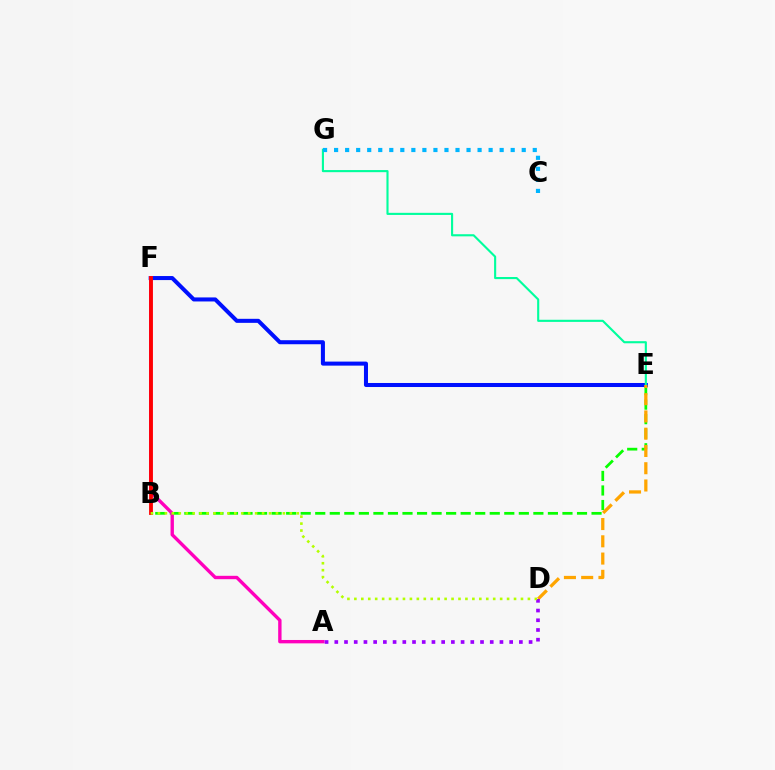{('B', 'E'): [{'color': '#08ff00', 'line_style': 'dashed', 'thickness': 1.98}], ('E', 'F'): [{'color': '#0010ff', 'line_style': 'solid', 'thickness': 2.9}], ('A', 'F'): [{'color': '#ff00bd', 'line_style': 'solid', 'thickness': 2.43}], ('E', 'G'): [{'color': '#00ff9d', 'line_style': 'solid', 'thickness': 1.53}], ('B', 'F'): [{'color': '#ff0000', 'line_style': 'solid', 'thickness': 2.75}], ('D', 'E'): [{'color': '#ffa500', 'line_style': 'dashed', 'thickness': 2.35}], ('A', 'D'): [{'color': '#9b00ff', 'line_style': 'dotted', 'thickness': 2.64}], ('B', 'D'): [{'color': '#b3ff00', 'line_style': 'dotted', 'thickness': 1.89}], ('C', 'G'): [{'color': '#00b5ff', 'line_style': 'dotted', 'thickness': 3.0}]}